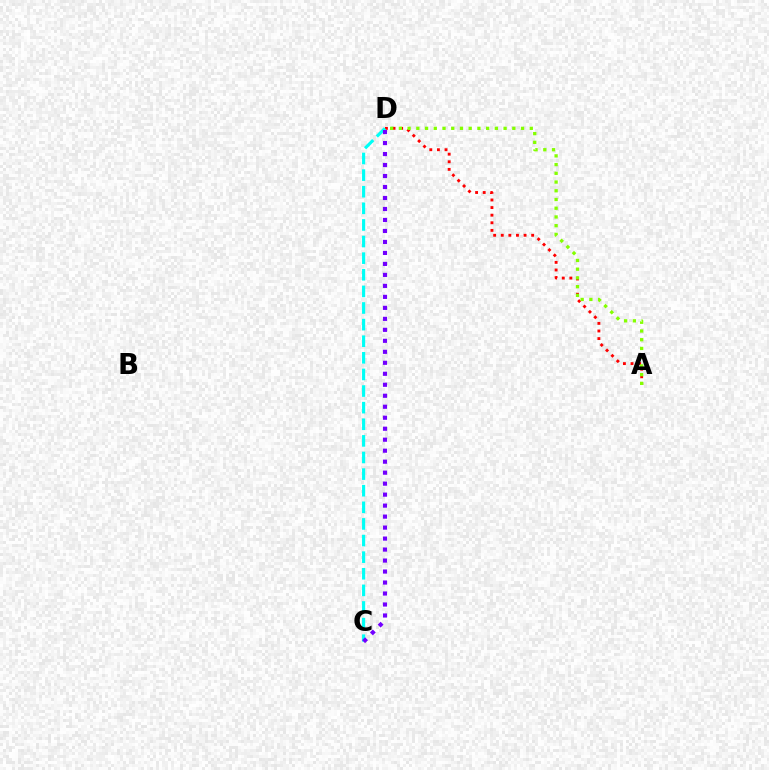{('A', 'D'): [{'color': '#ff0000', 'line_style': 'dotted', 'thickness': 2.07}, {'color': '#84ff00', 'line_style': 'dotted', 'thickness': 2.37}], ('C', 'D'): [{'color': '#00fff6', 'line_style': 'dashed', 'thickness': 2.26}, {'color': '#7200ff', 'line_style': 'dotted', 'thickness': 2.99}]}